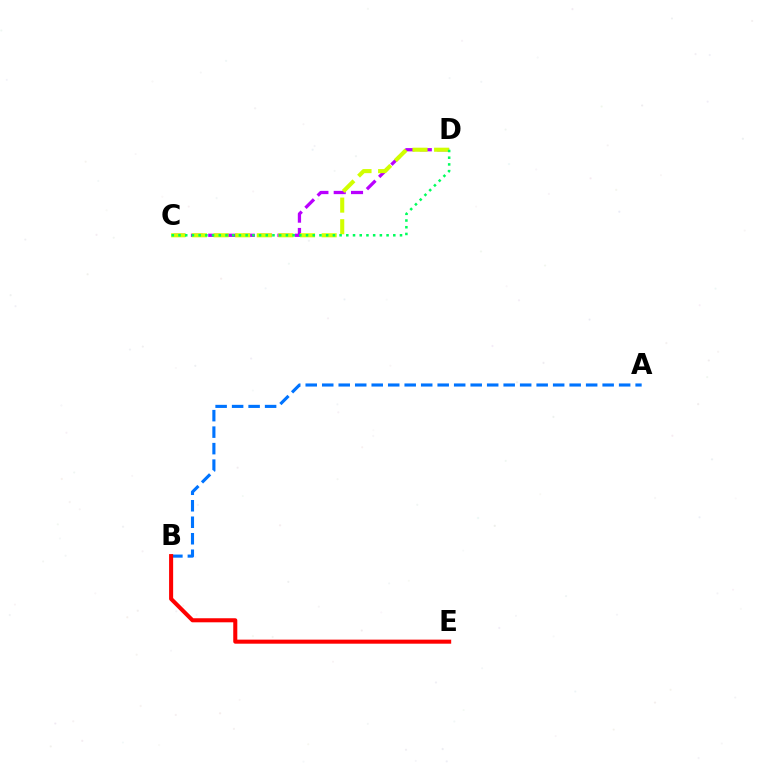{('A', 'B'): [{'color': '#0074ff', 'line_style': 'dashed', 'thickness': 2.24}], ('C', 'D'): [{'color': '#b900ff', 'line_style': 'dashed', 'thickness': 2.35}, {'color': '#d1ff00', 'line_style': 'dashed', 'thickness': 2.94}, {'color': '#00ff5c', 'line_style': 'dotted', 'thickness': 1.82}], ('B', 'E'): [{'color': '#ff0000', 'line_style': 'solid', 'thickness': 2.92}]}